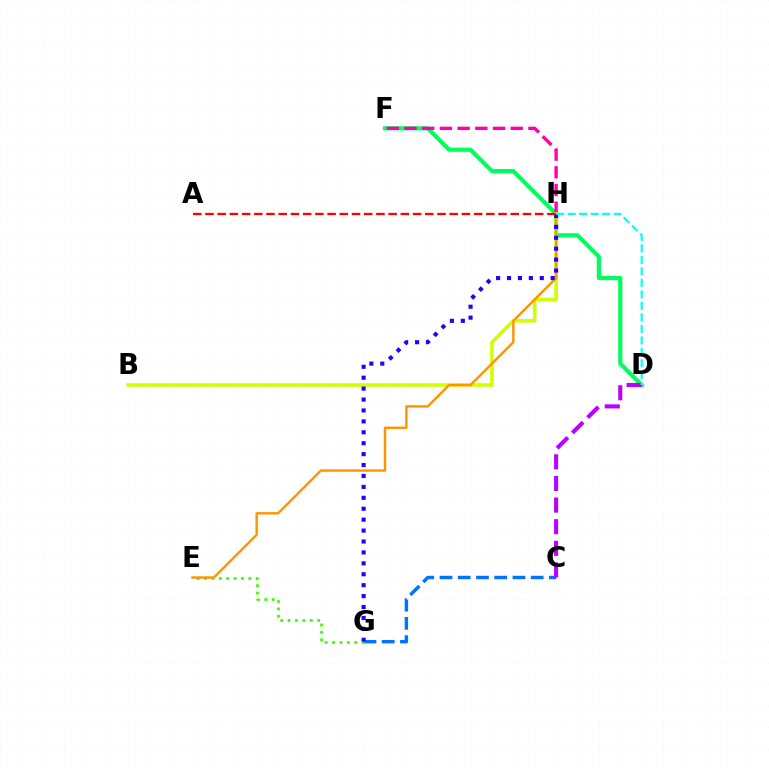{('D', 'F'): [{'color': '#00ff5c', 'line_style': 'solid', 'thickness': 2.99}], ('F', 'H'): [{'color': '#ff00ac', 'line_style': 'dashed', 'thickness': 2.4}], ('C', 'G'): [{'color': '#0074ff', 'line_style': 'dashed', 'thickness': 2.48}], ('B', 'H'): [{'color': '#d1ff00', 'line_style': 'solid', 'thickness': 2.57}], ('E', 'G'): [{'color': '#3dff00', 'line_style': 'dotted', 'thickness': 2.01}], ('E', 'H'): [{'color': '#ff9400', 'line_style': 'solid', 'thickness': 1.73}], ('C', 'D'): [{'color': '#b900ff', 'line_style': 'dashed', 'thickness': 2.94}], ('G', 'H'): [{'color': '#2500ff', 'line_style': 'dotted', 'thickness': 2.97}], ('D', 'H'): [{'color': '#00fff6', 'line_style': 'dashed', 'thickness': 1.56}], ('A', 'H'): [{'color': '#ff0000', 'line_style': 'dashed', 'thickness': 1.66}]}